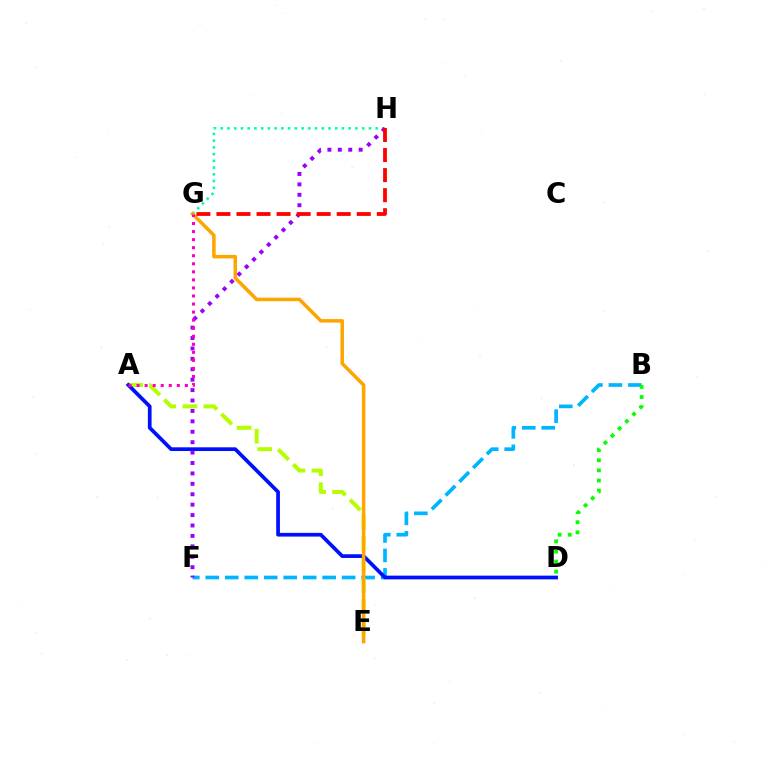{('B', 'F'): [{'color': '#00b5ff', 'line_style': 'dashed', 'thickness': 2.65}], ('A', 'E'): [{'color': '#b3ff00', 'line_style': 'dashed', 'thickness': 2.86}], ('A', 'D'): [{'color': '#0010ff', 'line_style': 'solid', 'thickness': 2.68}], ('G', 'H'): [{'color': '#00ff9d', 'line_style': 'dotted', 'thickness': 1.83}, {'color': '#ff0000', 'line_style': 'dashed', 'thickness': 2.72}], ('E', 'G'): [{'color': '#ffa500', 'line_style': 'solid', 'thickness': 2.53}], ('F', 'H'): [{'color': '#9b00ff', 'line_style': 'dotted', 'thickness': 2.83}], ('B', 'D'): [{'color': '#08ff00', 'line_style': 'dotted', 'thickness': 2.75}], ('A', 'G'): [{'color': '#ff00bd', 'line_style': 'dotted', 'thickness': 2.19}]}